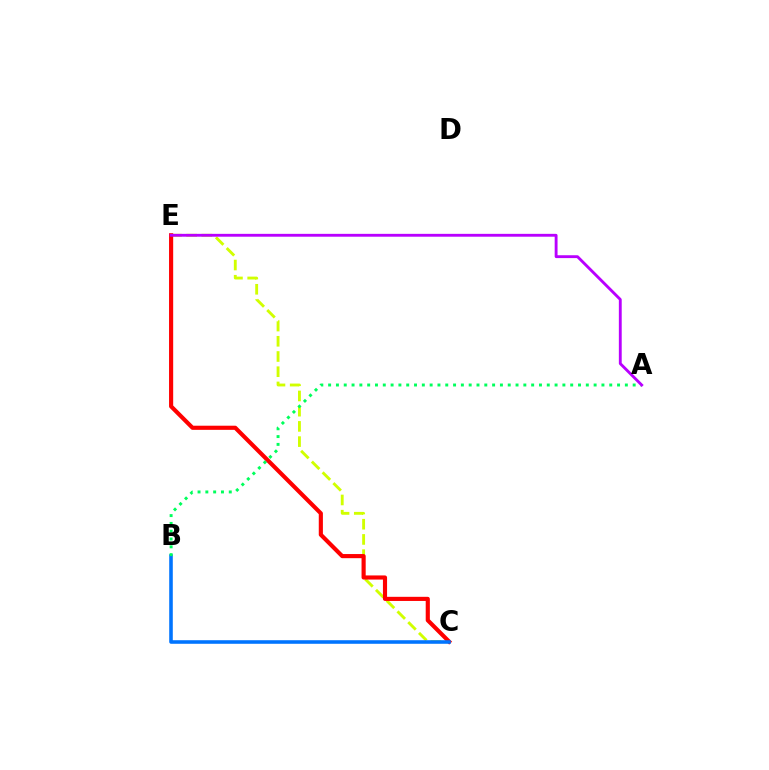{('C', 'E'): [{'color': '#d1ff00', 'line_style': 'dashed', 'thickness': 2.07}, {'color': '#ff0000', 'line_style': 'solid', 'thickness': 2.98}], ('B', 'C'): [{'color': '#0074ff', 'line_style': 'solid', 'thickness': 2.58}], ('A', 'B'): [{'color': '#00ff5c', 'line_style': 'dotted', 'thickness': 2.12}], ('A', 'E'): [{'color': '#b900ff', 'line_style': 'solid', 'thickness': 2.06}]}